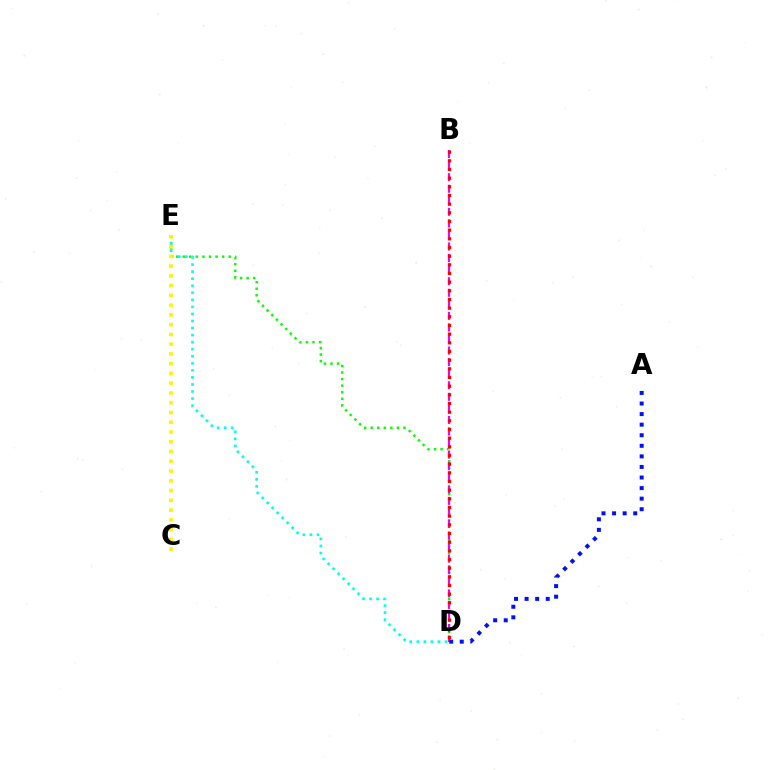{('D', 'E'): [{'color': '#08ff00', 'line_style': 'dotted', 'thickness': 1.78}, {'color': '#00fff6', 'line_style': 'dotted', 'thickness': 1.92}], ('B', 'D'): [{'color': '#ee00ff', 'line_style': 'dashed', 'thickness': 1.57}, {'color': '#ff0000', 'line_style': 'dotted', 'thickness': 2.35}], ('A', 'D'): [{'color': '#0010ff', 'line_style': 'dotted', 'thickness': 2.87}], ('C', 'E'): [{'color': '#fcf500', 'line_style': 'dotted', 'thickness': 2.65}]}